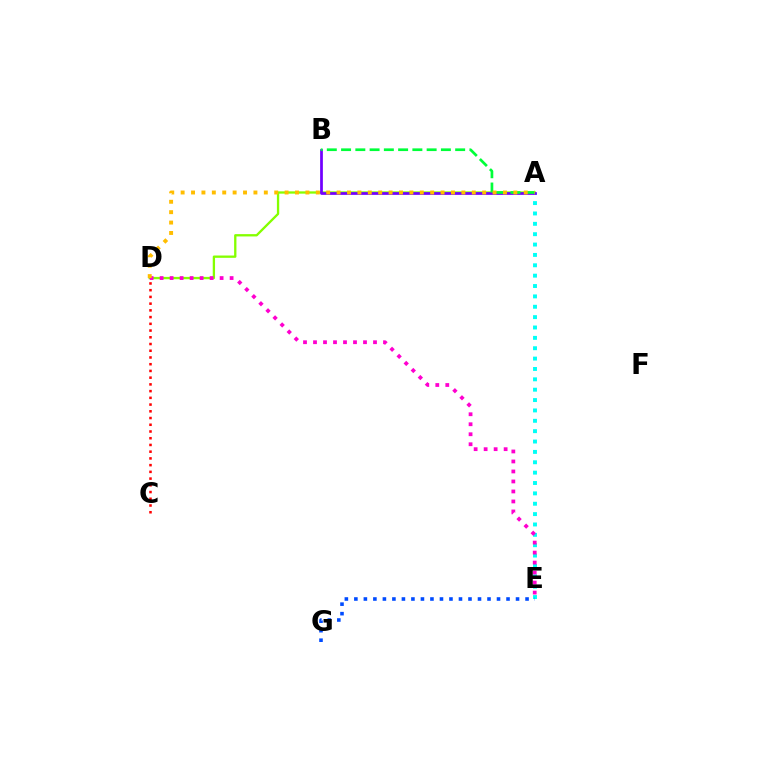{('A', 'E'): [{'color': '#00fff6', 'line_style': 'dotted', 'thickness': 2.82}], ('A', 'D'): [{'color': '#84ff00', 'line_style': 'solid', 'thickness': 1.66}, {'color': '#ffbd00', 'line_style': 'dotted', 'thickness': 2.83}], ('A', 'B'): [{'color': '#7200ff', 'line_style': 'solid', 'thickness': 1.97}, {'color': '#00ff39', 'line_style': 'dashed', 'thickness': 1.94}], ('D', 'E'): [{'color': '#ff00cf', 'line_style': 'dotted', 'thickness': 2.72}], ('C', 'D'): [{'color': '#ff0000', 'line_style': 'dotted', 'thickness': 1.83}], ('E', 'G'): [{'color': '#004bff', 'line_style': 'dotted', 'thickness': 2.58}]}